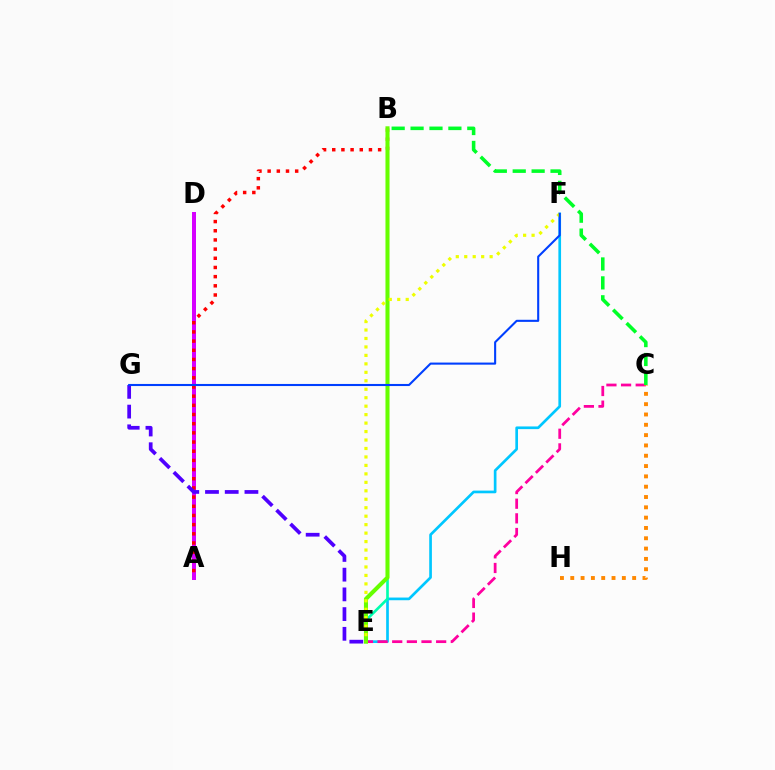{('A', 'D'): [{'color': '#d600ff', 'line_style': 'solid', 'thickness': 2.88}], ('A', 'B'): [{'color': '#ff0000', 'line_style': 'dotted', 'thickness': 2.49}], ('E', 'G'): [{'color': '#4f00ff', 'line_style': 'dashed', 'thickness': 2.68}], ('E', 'F'): [{'color': '#00c7ff', 'line_style': 'solid', 'thickness': 1.93}, {'color': '#eeff00', 'line_style': 'dotted', 'thickness': 2.3}], ('C', 'E'): [{'color': '#ff00a0', 'line_style': 'dashed', 'thickness': 1.99}], ('B', 'E'): [{'color': '#00ffaf', 'line_style': 'solid', 'thickness': 1.91}, {'color': '#66ff00', 'line_style': 'solid', 'thickness': 2.93}], ('C', 'H'): [{'color': '#ff8800', 'line_style': 'dotted', 'thickness': 2.8}], ('B', 'C'): [{'color': '#00ff27', 'line_style': 'dashed', 'thickness': 2.57}], ('F', 'G'): [{'color': '#003fff', 'line_style': 'solid', 'thickness': 1.51}]}